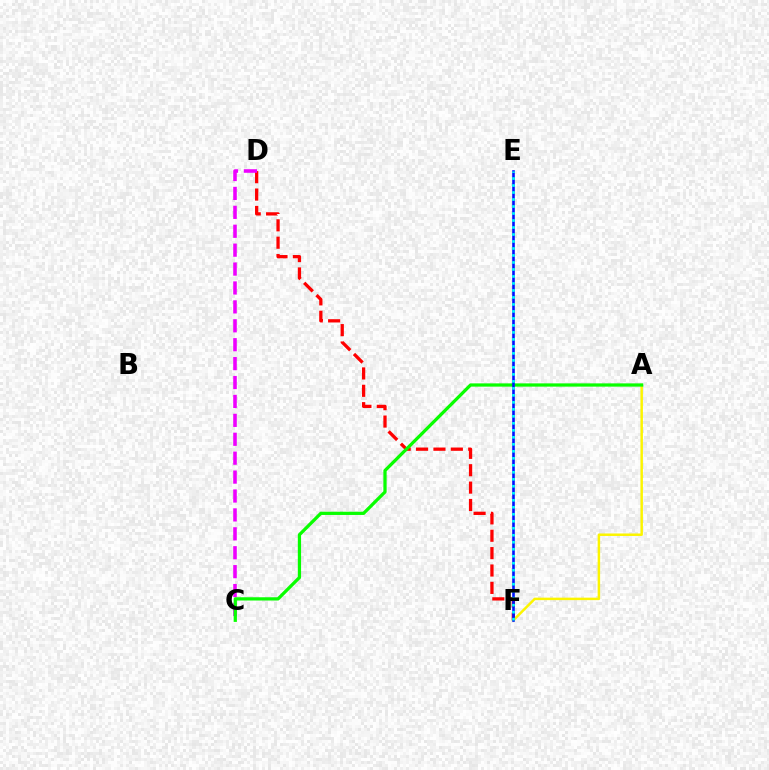{('D', 'F'): [{'color': '#ff0000', 'line_style': 'dashed', 'thickness': 2.36}], ('A', 'F'): [{'color': '#fcf500', 'line_style': 'solid', 'thickness': 1.79}], ('C', 'D'): [{'color': '#ee00ff', 'line_style': 'dashed', 'thickness': 2.57}], ('A', 'C'): [{'color': '#08ff00', 'line_style': 'solid', 'thickness': 2.34}], ('E', 'F'): [{'color': '#0010ff', 'line_style': 'solid', 'thickness': 1.88}, {'color': '#00fff6', 'line_style': 'dotted', 'thickness': 1.9}]}